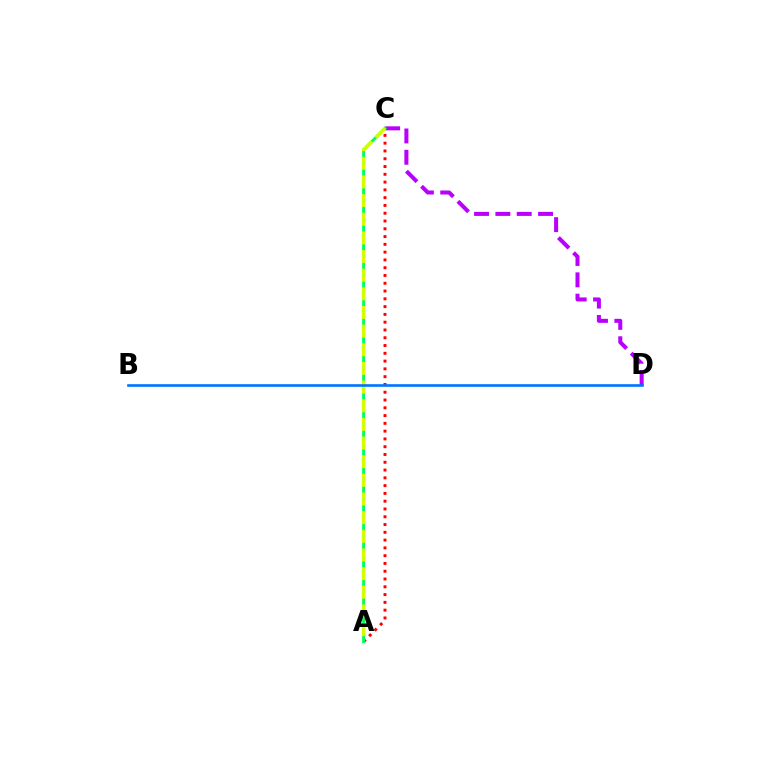{('A', 'C'): [{'color': '#ff0000', 'line_style': 'dotted', 'thickness': 2.11}, {'color': '#00ff5c', 'line_style': 'solid', 'thickness': 2.1}, {'color': '#d1ff00', 'line_style': 'dashed', 'thickness': 2.53}], ('C', 'D'): [{'color': '#b900ff', 'line_style': 'dashed', 'thickness': 2.9}], ('B', 'D'): [{'color': '#0074ff', 'line_style': 'solid', 'thickness': 1.89}]}